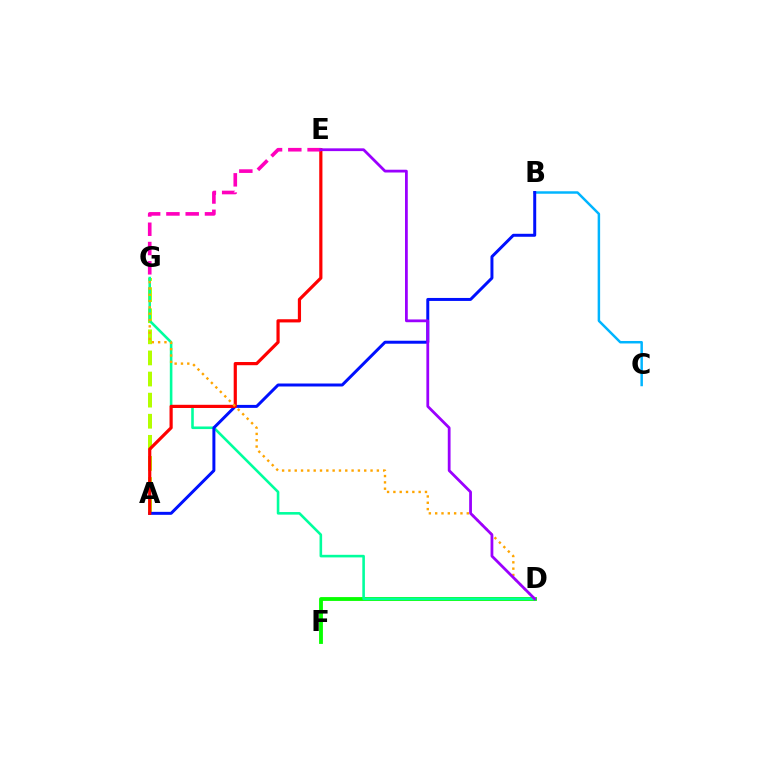{('B', 'C'): [{'color': '#00b5ff', 'line_style': 'solid', 'thickness': 1.78}], ('A', 'G'): [{'color': '#b3ff00', 'line_style': 'dashed', 'thickness': 2.87}], ('D', 'F'): [{'color': '#08ff00', 'line_style': 'solid', 'thickness': 2.76}], ('D', 'G'): [{'color': '#00ff9d', 'line_style': 'solid', 'thickness': 1.87}, {'color': '#ffa500', 'line_style': 'dotted', 'thickness': 1.72}], ('A', 'B'): [{'color': '#0010ff', 'line_style': 'solid', 'thickness': 2.15}], ('A', 'E'): [{'color': '#ff0000', 'line_style': 'solid', 'thickness': 2.3}], ('E', 'G'): [{'color': '#ff00bd', 'line_style': 'dashed', 'thickness': 2.62}], ('D', 'E'): [{'color': '#9b00ff', 'line_style': 'solid', 'thickness': 2.0}]}